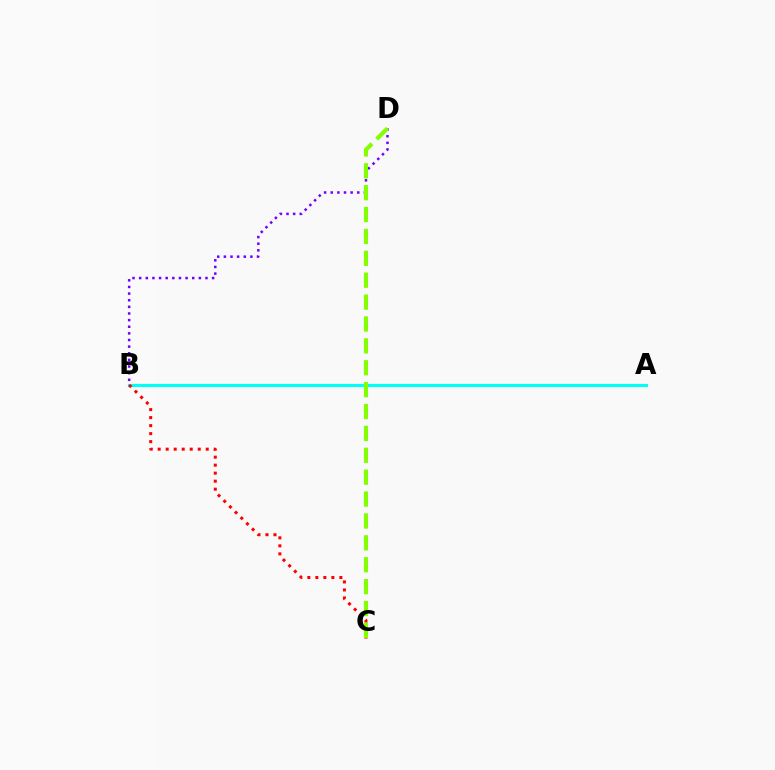{('B', 'D'): [{'color': '#7200ff', 'line_style': 'dotted', 'thickness': 1.8}], ('A', 'B'): [{'color': '#00fff6', 'line_style': 'solid', 'thickness': 2.25}], ('B', 'C'): [{'color': '#ff0000', 'line_style': 'dotted', 'thickness': 2.18}], ('C', 'D'): [{'color': '#84ff00', 'line_style': 'dashed', 'thickness': 2.97}]}